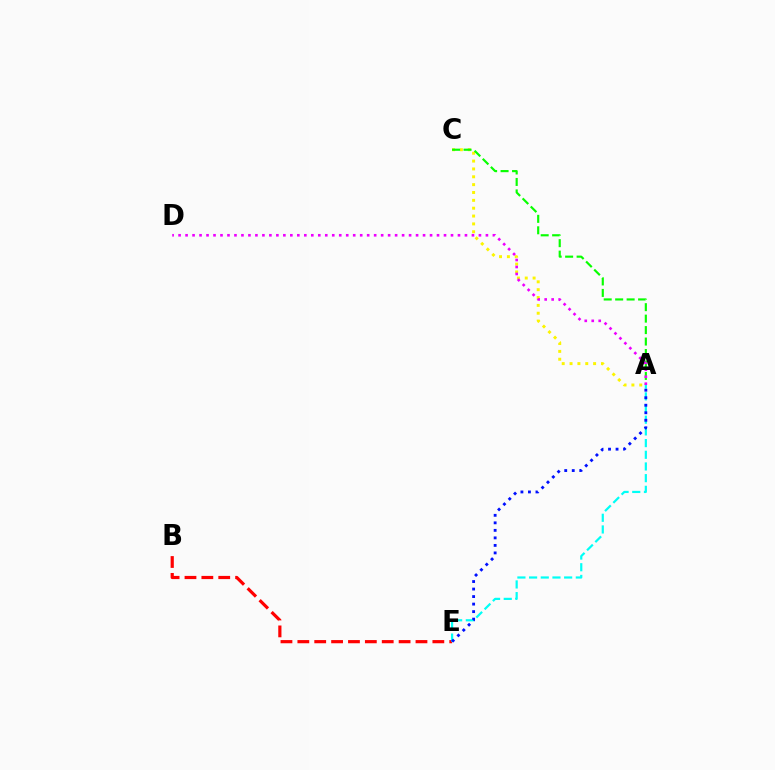{('A', 'C'): [{'color': '#fcf500', 'line_style': 'dotted', 'thickness': 2.13}, {'color': '#08ff00', 'line_style': 'dashed', 'thickness': 1.56}], ('B', 'E'): [{'color': '#ff0000', 'line_style': 'dashed', 'thickness': 2.29}], ('A', 'E'): [{'color': '#00fff6', 'line_style': 'dashed', 'thickness': 1.59}, {'color': '#0010ff', 'line_style': 'dotted', 'thickness': 2.04}], ('A', 'D'): [{'color': '#ee00ff', 'line_style': 'dotted', 'thickness': 1.9}]}